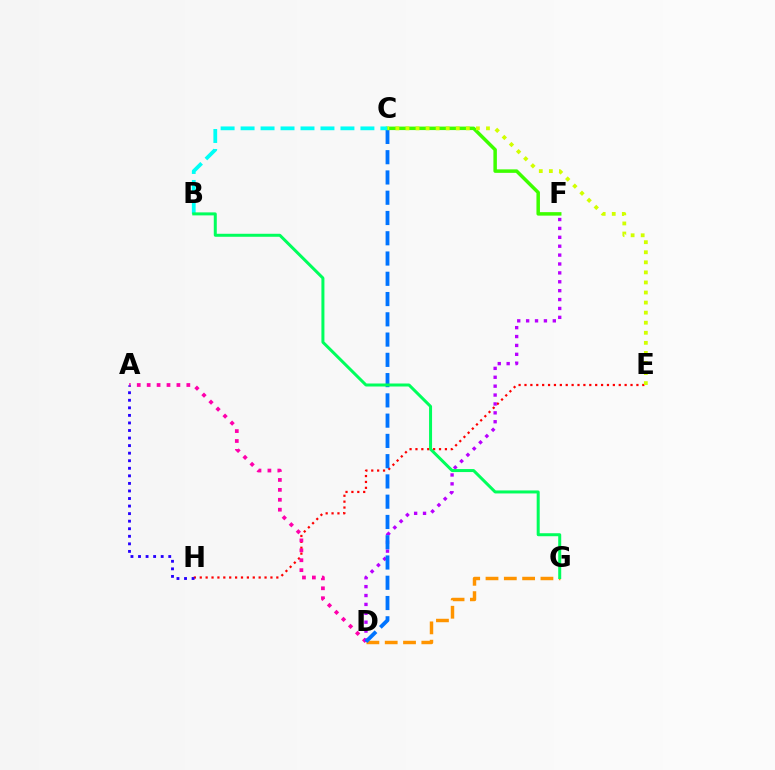{('E', 'H'): [{'color': '#ff0000', 'line_style': 'dotted', 'thickness': 1.6}], ('A', 'D'): [{'color': '#ff00ac', 'line_style': 'dotted', 'thickness': 2.69}], ('C', 'F'): [{'color': '#3dff00', 'line_style': 'solid', 'thickness': 2.51}], ('D', 'F'): [{'color': '#b900ff', 'line_style': 'dotted', 'thickness': 2.42}], ('A', 'H'): [{'color': '#2500ff', 'line_style': 'dotted', 'thickness': 2.05}], ('D', 'G'): [{'color': '#ff9400', 'line_style': 'dashed', 'thickness': 2.49}], ('C', 'D'): [{'color': '#0074ff', 'line_style': 'dashed', 'thickness': 2.75}], ('B', 'C'): [{'color': '#00fff6', 'line_style': 'dashed', 'thickness': 2.71}], ('C', 'E'): [{'color': '#d1ff00', 'line_style': 'dotted', 'thickness': 2.73}], ('B', 'G'): [{'color': '#00ff5c', 'line_style': 'solid', 'thickness': 2.16}]}